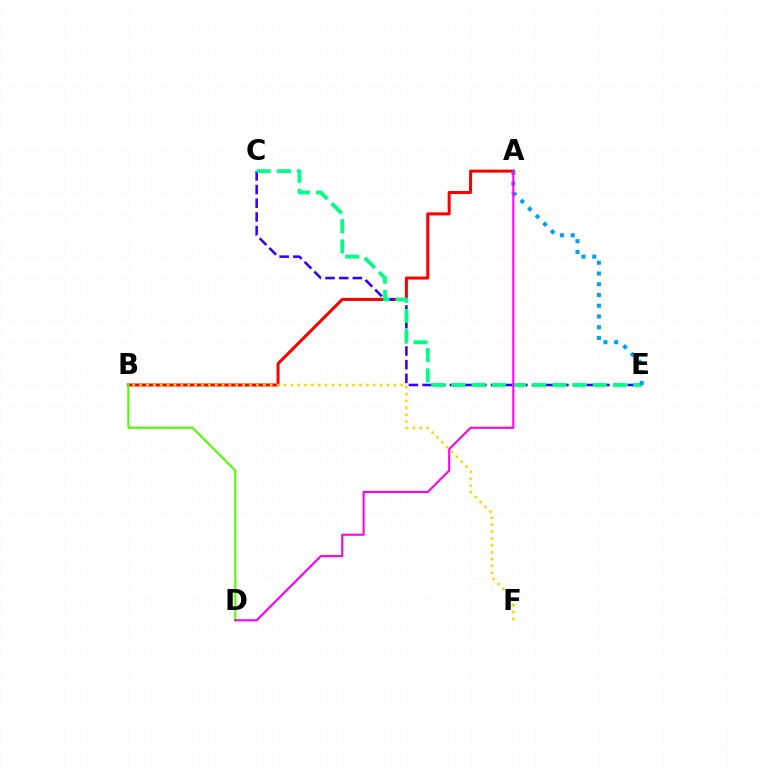{('A', 'B'): [{'color': '#ff0000', 'line_style': 'solid', 'thickness': 2.18}], ('B', 'D'): [{'color': '#4fff00', 'line_style': 'solid', 'thickness': 1.53}], ('C', 'E'): [{'color': '#3700ff', 'line_style': 'dashed', 'thickness': 1.86}, {'color': '#00ff86', 'line_style': 'dashed', 'thickness': 2.74}], ('A', 'E'): [{'color': '#009eff', 'line_style': 'dotted', 'thickness': 2.92}], ('A', 'D'): [{'color': '#ff00ed', 'line_style': 'solid', 'thickness': 1.51}], ('B', 'F'): [{'color': '#ffd500', 'line_style': 'dotted', 'thickness': 1.87}]}